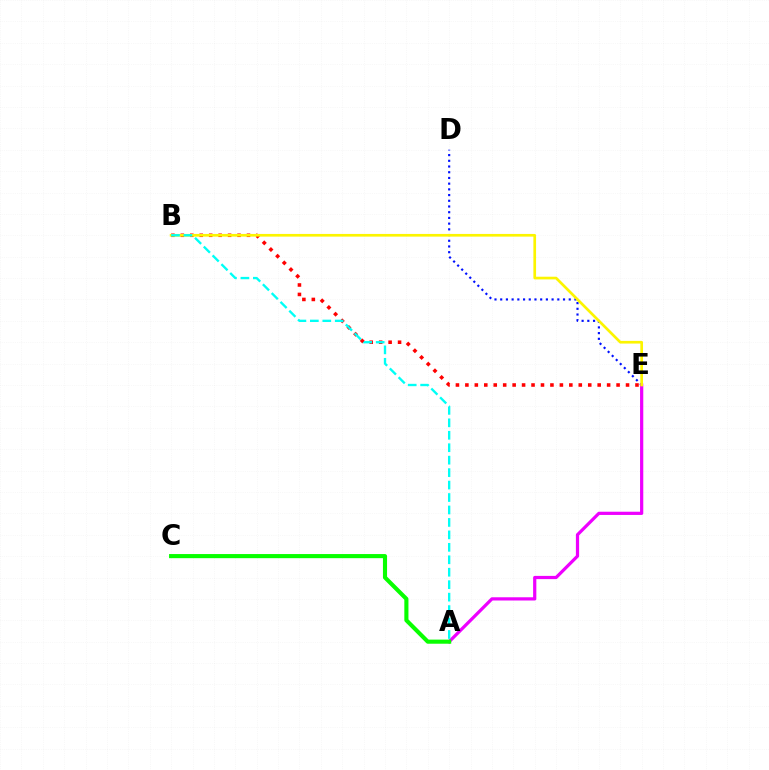{('D', 'E'): [{'color': '#0010ff', 'line_style': 'dotted', 'thickness': 1.55}], ('B', 'E'): [{'color': '#ff0000', 'line_style': 'dotted', 'thickness': 2.57}, {'color': '#fcf500', 'line_style': 'solid', 'thickness': 1.93}], ('A', 'E'): [{'color': '#ee00ff', 'line_style': 'solid', 'thickness': 2.32}], ('A', 'B'): [{'color': '#00fff6', 'line_style': 'dashed', 'thickness': 1.69}], ('A', 'C'): [{'color': '#08ff00', 'line_style': 'solid', 'thickness': 2.96}]}